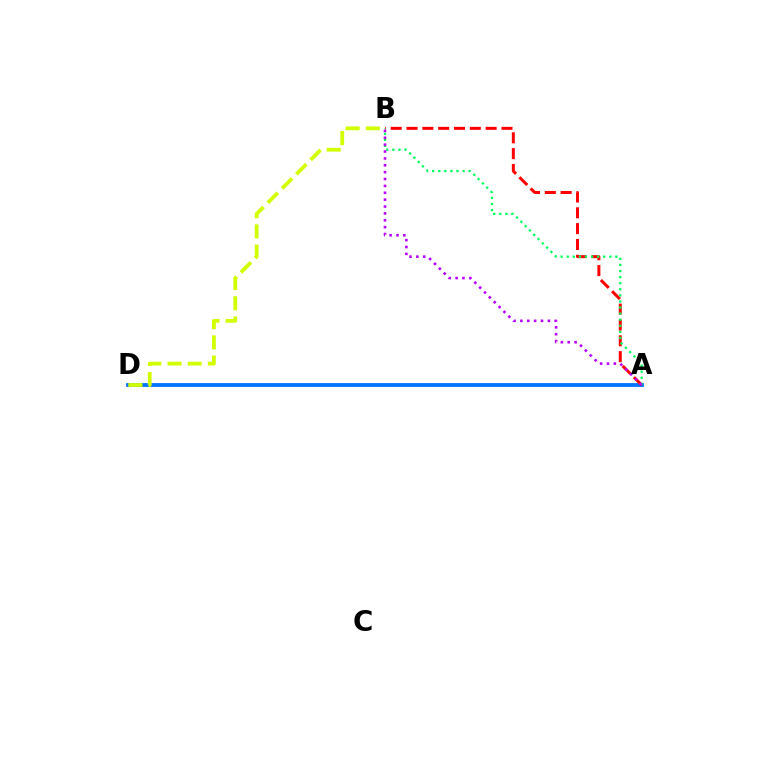{('A', 'D'): [{'color': '#0074ff', 'line_style': 'solid', 'thickness': 2.74}], ('B', 'D'): [{'color': '#d1ff00', 'line_style': 'dashed', 'thickness': 2.74}], ('A', 'B'): [{'color': '#ff0000', 'line_style': 'dashed', 'thickness': 2.15}, {'color': '#00ff5c', 'line_style': 'dotted', 'thickness': 1.65}, {'color': '#b900ff', 'line_style': 'dotted', 'thickness': 1.87}]}